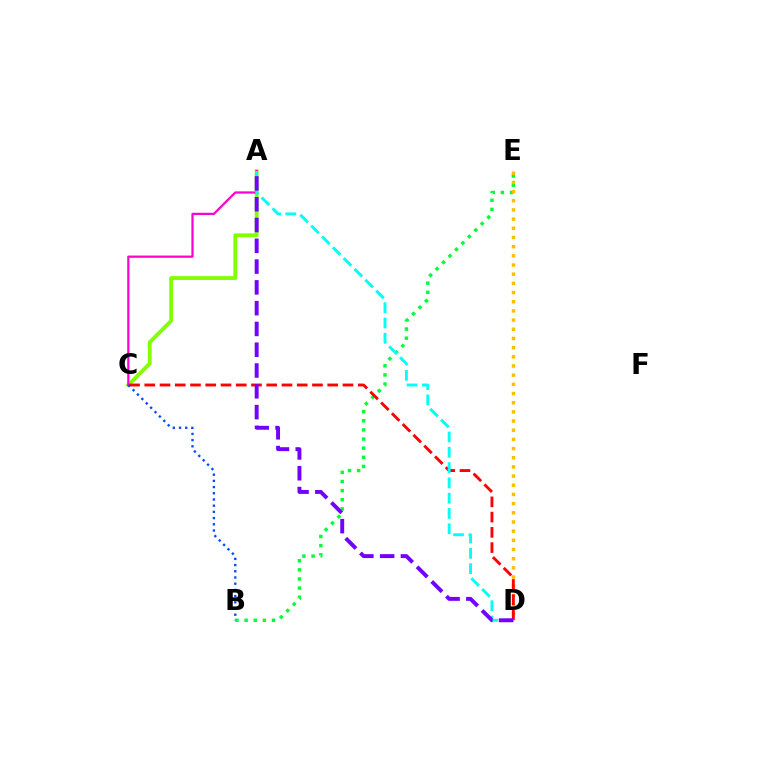{('A', 'C'): [{'color': '#84ff00', 'line_style': 'solid', 'thickness': 2.77}, {'color': '#ff00cf', 'line_style': 'solid', 'thickness': 1.61}], ('B', 'E'): [{'color': '#00ff39', 'line_style': 'dotted', 'thickness': 2.48}], ('D', 'E'): [{'color': '#ffbd00', 'line_style': 'dotted', 'thickness': 2.49}], ('C', 'D'): [{'color': '#ff0000', 'line_style': 'dashed', 'thickness': 2.07}], ('A', 'D'): [{'color': '#00fff6', 'line_style': 'dashed', 'thickness': 2.08}, {'color': '#7200ff', 'line_style': 'dashed', 'thickness': 2.82}], ('B', 'C'): [{'color': '#004bff', 'line_style': 'dotted', 'thickness': 1.69}]}